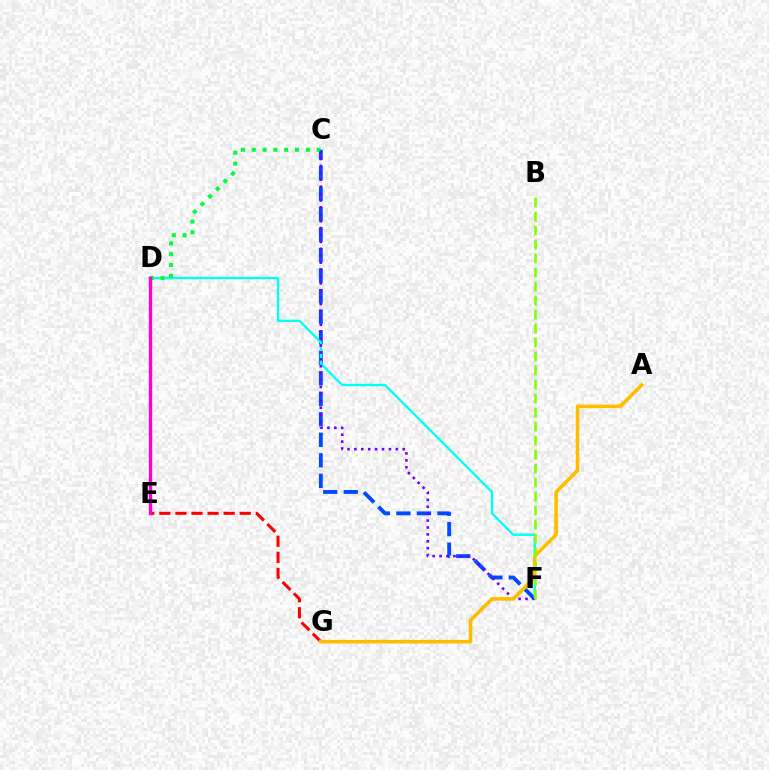{('C', 'F'): [{'color': '#004bff', 'line_style': 'dashed', 'thickness': 2.79}, {'color': '#7200ff', 'line_style': 'dotted', 'thickness': 1.88}], ('D', 'F'): [{'color': '#00fff6', 'line_style': 'solid', 'thickness': 1.69}], ('C', 'D'): [{'color': '#00ff39', 'line_style': 'dotted', 'thickness': 2.94}], ('E', 'G'): [{'color': '#ff0000', 'line_style': 'dashed', 'thickness': 2.18}], ('A', 'G'): [{'color': '#ffbd00', 'line_style': 'solid', 'thickness': 2.58}], ('B', 'F'): [{'color': '#84ff00', 'line_style': 'dashed', 'thickness': 1.9}], ('D', 'E'): [{'color': '#ff00cf', 'line_style': 'solid', 'thickness': 2.42}]}